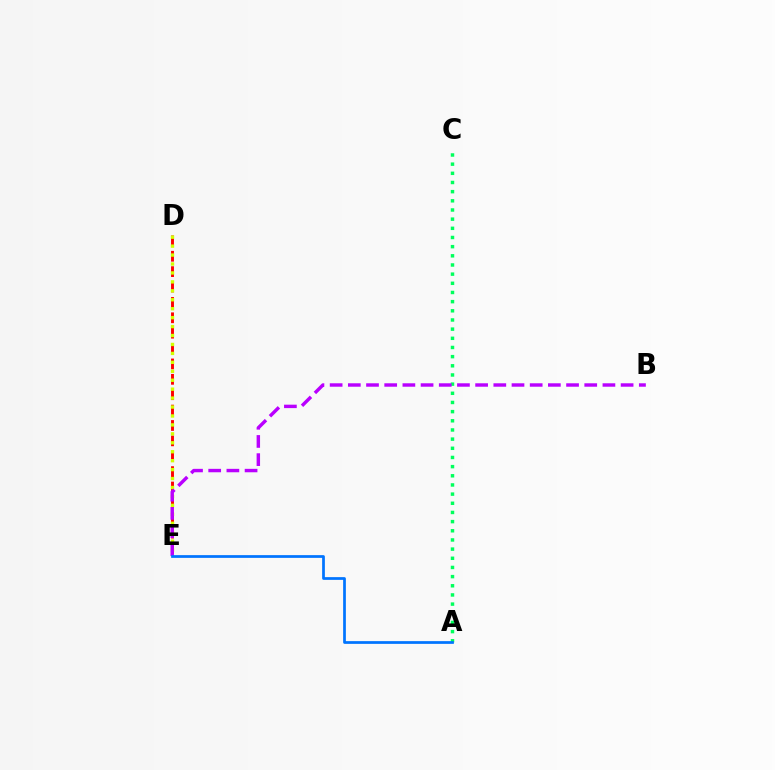{('A', 'C'): [{'color': '#00ff5c', 'line_style': 'dotted', 'thickness': 2.49}], ('D', 'E'): [{'color': '#ff0000', 'line_style': 'dashed', 'thickness': 2.09}, {'color': '#d1ff00', 'line_style': 'dotted', 'thickness': 2.43}], ('B', 'E'): [{'color': '#b900ff', 'line_style': 'dashed', 'thickness': 2.47}], ('A', 'E'): [{'color': '#0074ff', 'line_style': 'solid', 'thickness': 1.96}]}